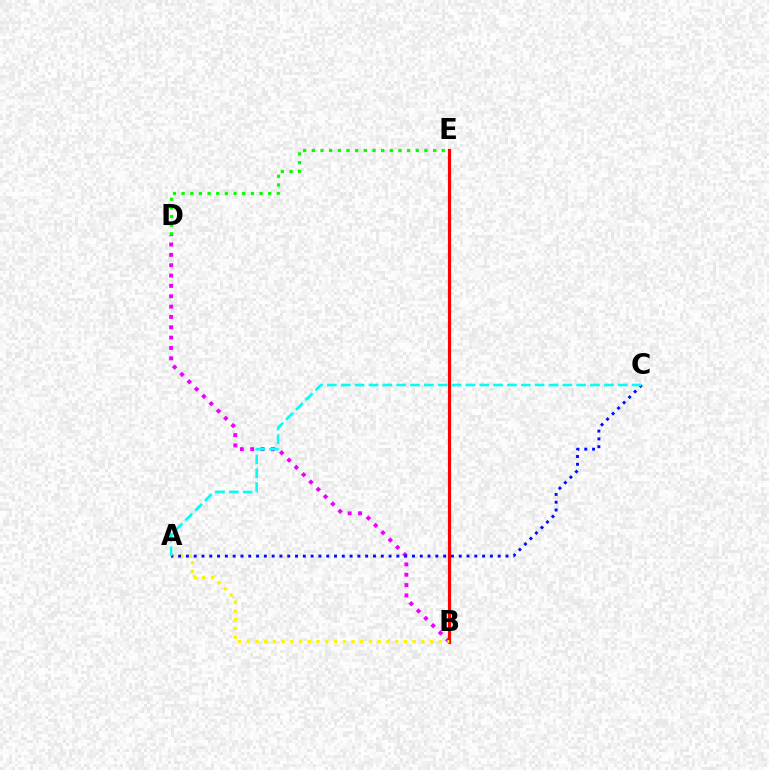{('D', 'E'): [{'color': '#08ff00', 'line_style': 'dotted', 'thickness': 2.35}], ('B', 'D'): [{'color': '#ee00ff', 'line_style': 'dotted', 'thickness': 2.81}], ('B', 'E'): [{'color': '#ff0000', 'line_style': 'solid', 'thickness': 2.27}], ('A', 'B'): [{'color': '#fcf500', 'line_style': 'dotted', 'thickness': 2.37}], ('A', 'C'): [{'color': '#0010ff', 'line_style': 'dotted', 'thickness': 2.12}, {'color': '#00fff6', 'line_style': 'dashed', 'thickness': 1.88}]}